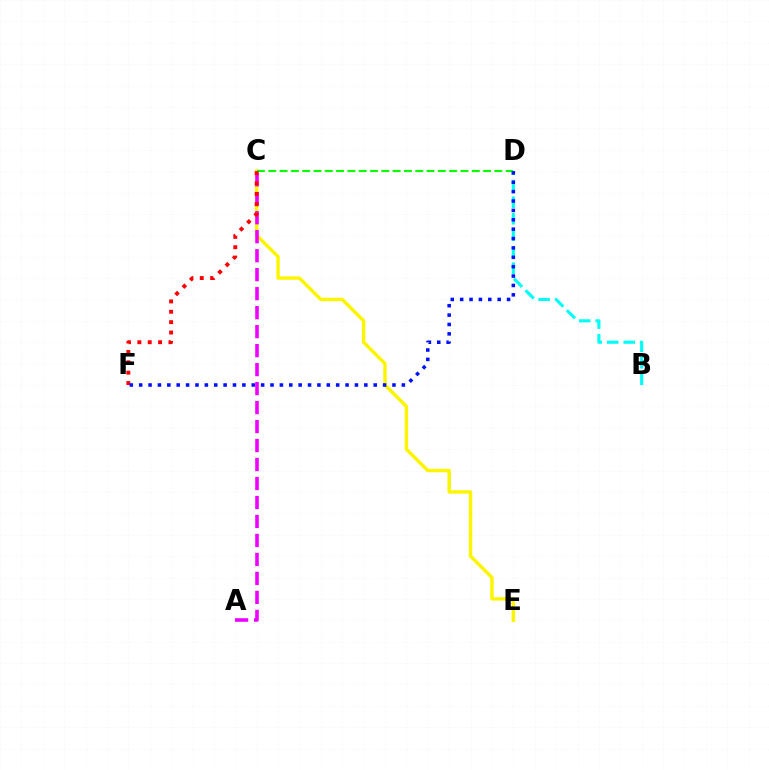{('C', 'E'): [{'color': '#fcf500', 'line_style': 'solid', 'thickness': 2.47}], ('A', 'C'): [{'color': '#ee00ff', 'line_style': 'dashed', 'thickness': 2.58}], ('B', 'D'): [{'color': '#00fff6', 'line_style': 'dashed', 'thickness': 2.24}], ('C', 'D'): [{'color': '#08ff00', 'line_style': 'dashed', 'thickness': 1.54}], ('C', 'F'): [{'color': '#ff0000', 'line_style': 'dotted', 'thickness': 2.82}], ('D', 'F'): [{'color': '#0010ff', 'line_style': 'dotted', 'thickness': 2.55}]}